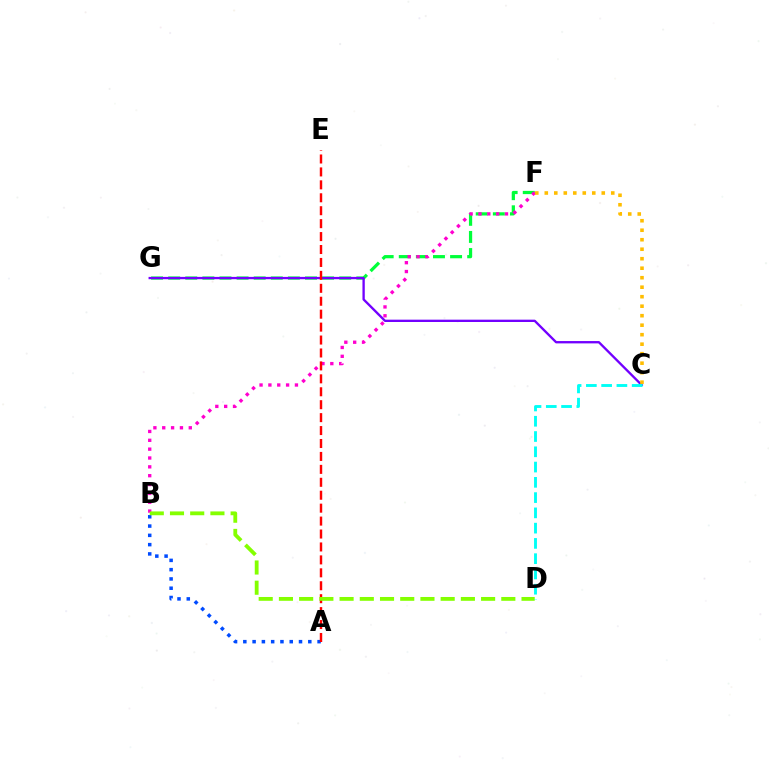{('F', 'G'): [{'color': '#00ff39', 'line_style': 'dashed', 'thickness': 2.32}], ('C', 'G'): [{'color': '#7200ff', 'line_style': 'solid', 'thickness': 1.68}], ('B', 'F'): [{'color': '#ff00cf', 'line_style': 'dotted', 'thickness': 2.4}], ('A', 'B'): [{'color': '#004bff', 'line_style': 'dotted', 'thickness': 2.52}], ('A', 'E'): [{'color': '#ff0000', 'line_style': 'dashed', 'thickness': 1.76}], ('B', 'D'): [{'color': '#84ff00', 'line_style': 'dashed', 'thickness': 2.75}], ('C', 'F'): [{'color': '#ffbd00', 'line_style': 'dotted', 'thickness': 2.58}], ('C', 'D'): [{'color': '#00fff6', 'line_style': 'dashed', 'thickness': 2.07}]}